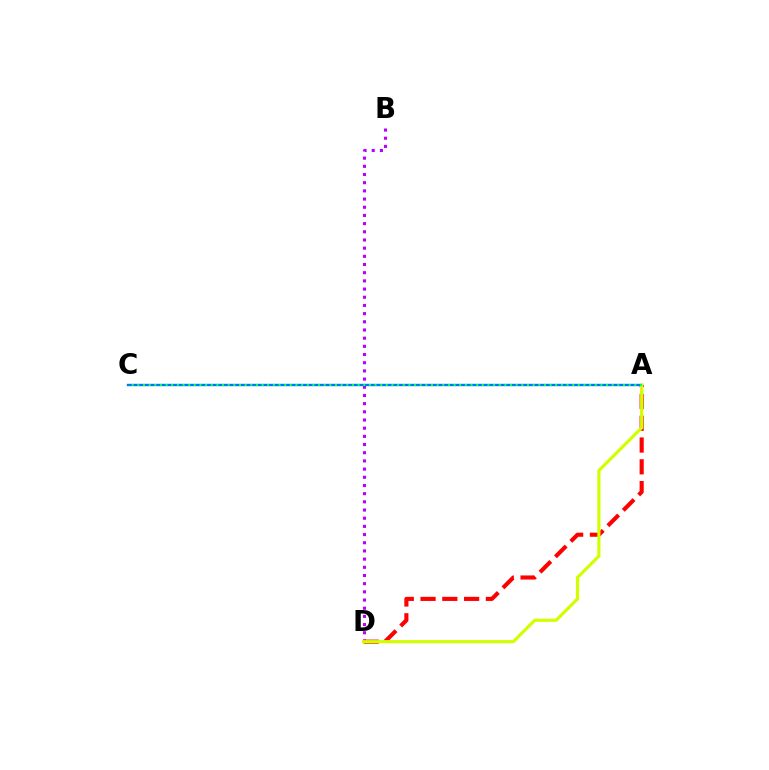{('B', 'D'): [{'color': '#b900ff', 'line_style': 'dotted', 'thickness': 2.22}], ('A', 'D'): [{'color': '#ff0000', 'line_style': 'dashed', 'thickness': 2.96}, {'color': '#d1ff00', 'line_style': 'solid', 'thickness': 2.29}], ('A', 'C'): [{'color': '#0074ff', 'line_style': 'solid', 'thickness': 1.7}, {'color': '#00ff5c', 'line_style': 'dotted', 'thickness': 1.53}]}